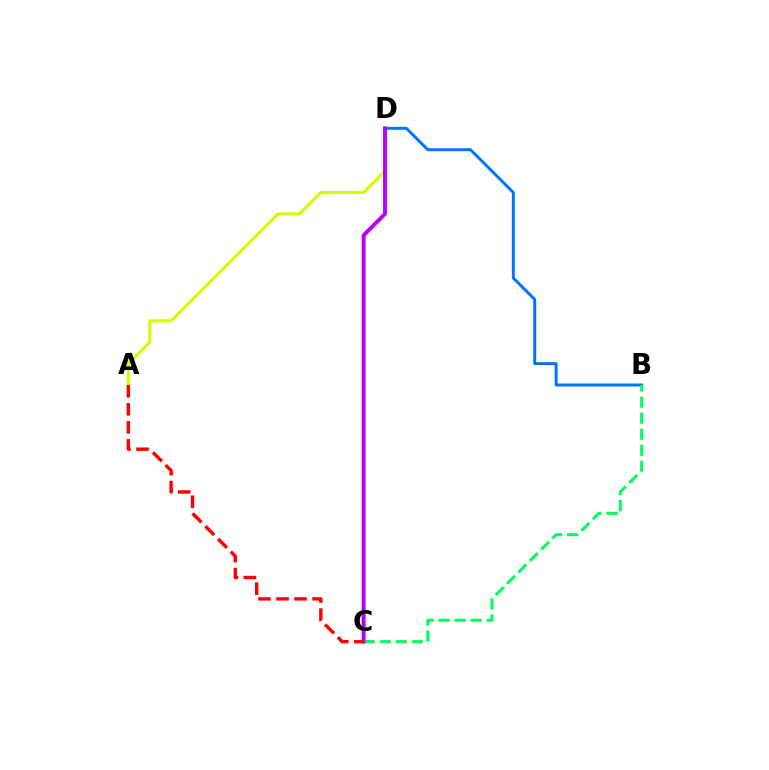{('B', 'D'): [{'color': '#0074ff', 'line_style': 'solid', 'thickness': 2.13}], ('A', 'D'): [{'color': '#d1ff00', 'line_style': 'solid', 'thickness': 2.2}], ('B', 'C'): [{'color': '#00ff5c', 'line_style': 'dashed', 'thickness': 2.18}], ('C', 'D'): [{'color': '#b900ff', 'line_style': 'solid', 'thickness': 2.82}], ('A', 'C'): [{'color': '#ff0000', 'line_style': 'dashed', 'thickness': 2.45}]}